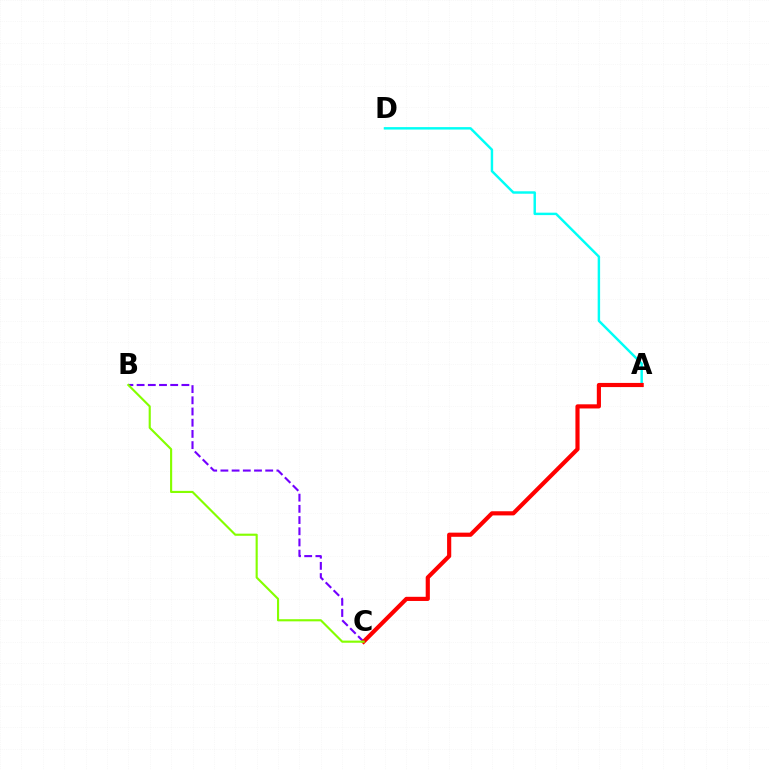{('A', 'D'): [{'color': '#00fff6', 'line_style': 'solid', 'thickness': 1.76}], ('B', 'C'): [{'color': '#7200ff', 'line_style': 'dashed', 'thickness': 1.52}, {'color': '#84ff00', 'line_style': 'solid', 'thickness': 1.54}], ('A', 'C'): [{'color': '#ff0000', 'line_style': 'solid', 'thickness': 2.99}]}